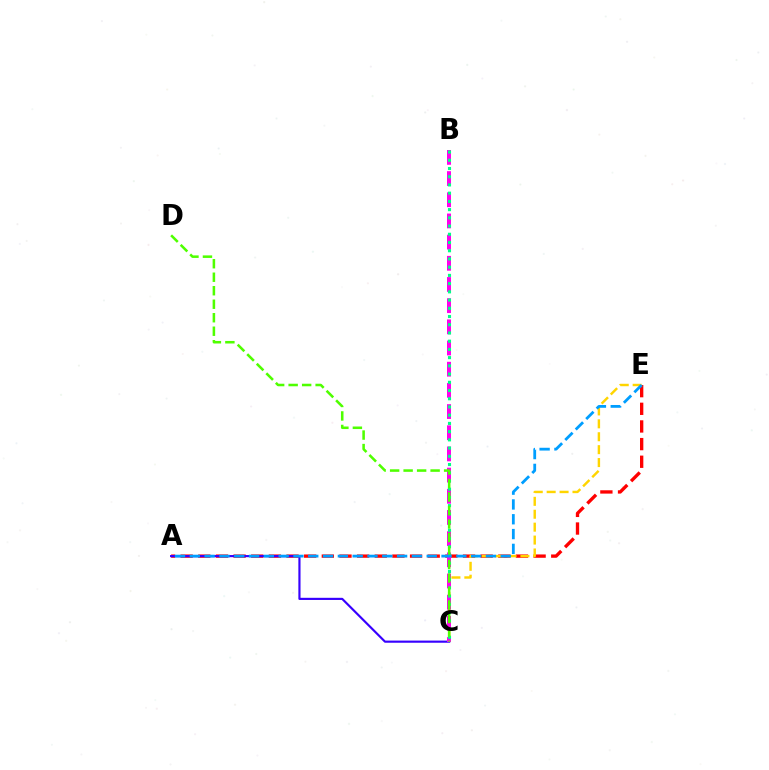{('A', 'E'): [{'color': '#ff0000', 'line_style': 'dashed', 'thickness': 2.4}, {'color': '#009eff', 'line_style': 'dashed', 'thickness': 2.01}], ('A', 'C'): [{'color': '#3700ff', 'line_style': 'solid', 'thickness': 1.55}], ('C', 'E'): [{'color': '#ffd500', 'line_style': 'dashed', 'thickness': 1.75}], ('B', 'C'): [{'color': '#ff00ed', 'line_style': 'dashed', 'thickness': 2.88}, {'color': '#00ff86', 'line_style': 'dotted', 'thickness': 2.23}], ('C', 'D'): [{'color': '#4fff00', 'line_style': 'dashed', 'thickness': 1.83}]}